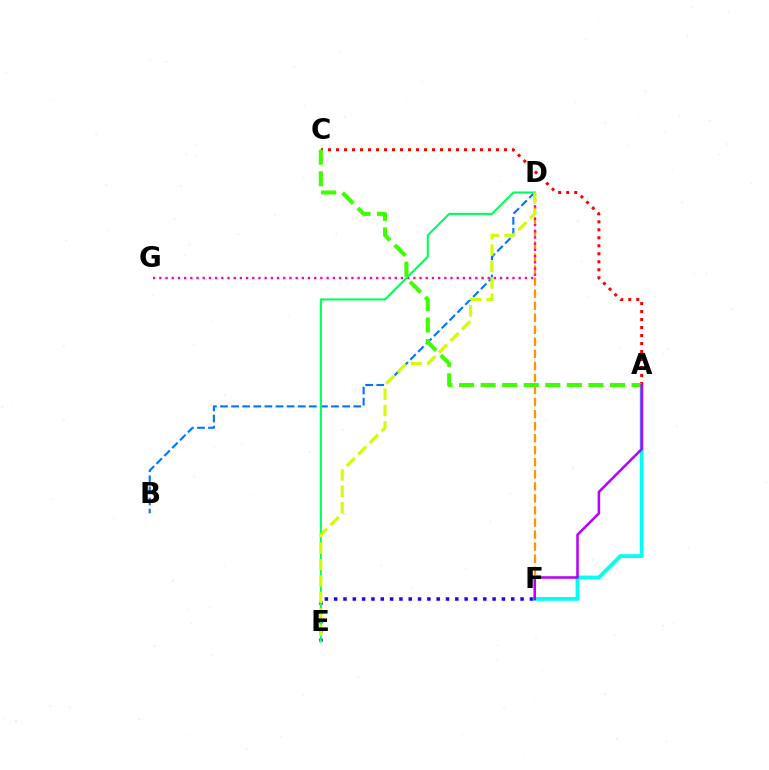{('D', 'F'): [{'color': '#ff9400', 'line_style': 'dashed', 'thickness': 1.64}], ('B', 'D'): [{'color': '#0074ff', 'line_style': 'dashed', 'thickness': 1.51}], ('D', 'G'): [{'color': '#ff00ac', 'line_style': 'dotted', 'thickness': 1.68}], ('E', 'F'): [{'color': '#2500ff', 'line_style': 'dotted', 'thickness': 2.53}], ('D', 'E'): [{'color': '#00ff5c', 'line_style': 'solid', 'thickness': 1.5}, {'color': '#d1ff00', 'line_style': 'dashed', 'thickness': 2.23}], ('A', 'F'): [{'color': '#00fff6', 'line_style': 'solid', 'thickness': 2.77}, {'color': '#b900ff', 'line_style': 'solid', 'thickness': 1.83}], ('A', 'C'): [{'color': '#ff0000', 'line_style': 'dotted', 'thickness': 2.17}, {'color': '#3dff00', 'line_style': 'dashed', 'thickness': 2.93}]}